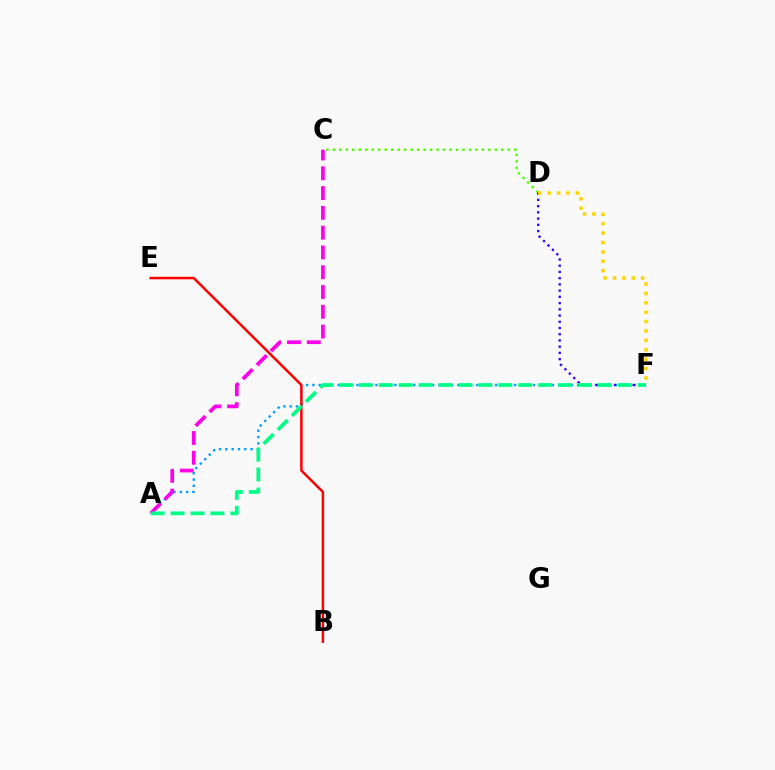{('C', 'D'): [{'color': '#4fff00', 'line_style': 'dotted', 'thickness': 1.76}], ('A', 'F'): [{'color': '#009eff', 'line_style': 'dotted', 'thickness': 1.71}, {'color': '#00ff86', 'line_style': 'dashed', 'thickness': 2.71}], ('B', 'E'): [{'color': '#ff0000', 'line_style': 'solid', 'thickness': 1.81}], ('A', 'C'): [{'color': '#ff00ed', 'line_style': 'dashed', 'thickness': 2.69}], ('D', 'F'): [{'color': '#3700ff', 'line_style': 'dotted', 'thickness': 1.69}, {'color': '#ffd500', 'line_style': 'dotted', 'thickness': 2.55}]}